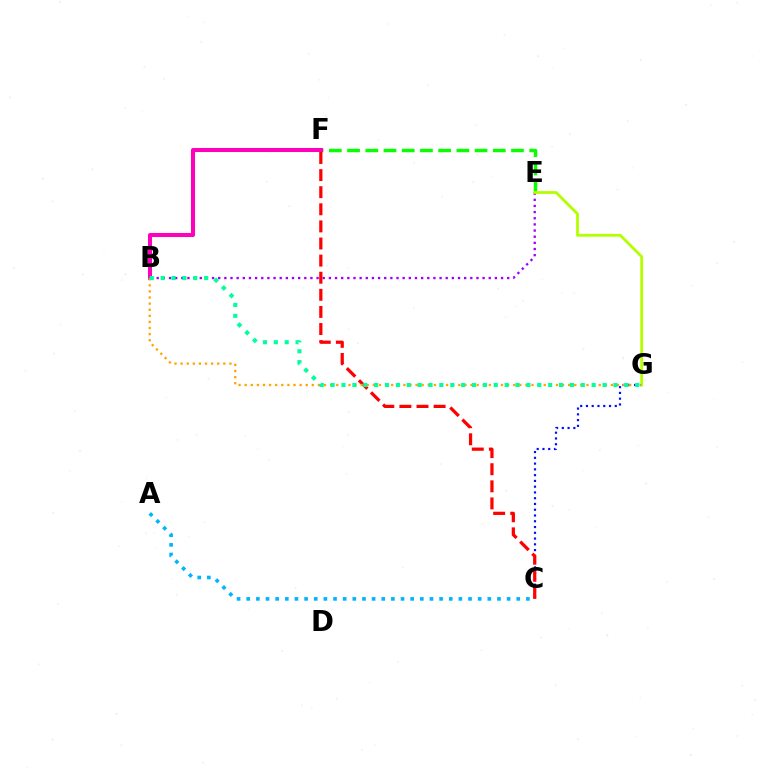{('C', 'G'): [{'color': '#0010ff', 'line_style': 'dotted', 'thickness': 1.57}], ('E', 'F'): [{'color': '#08ff00', 'line_style': 'dashed', 'thickness': 2.47}], ('A', 'C'): [{'color': '#00b5ff', 'line_style': 'dotted', 'thickness': 2.62}], ('B', 'E'): [{'color': '#9b00ff', 'line_style': 'dotted', 'thickness': 1.67}], ('B', 'F'): [{'color': '#ff00bd', 'line_style': 'solid', 'thickness': 2.9}], ('E', 'G'): [{'color': '#b3ff00', 'line_style': 'solid', 'thickness': 2.03}], ('C', 'F'): [{'color': '#ff0000', 'line_style': 'dashed', 'thickness': 2.32}], ('B', 'G'): [{'color': '#ffa500', 'line_style': 'dotted', 'thickness': 1.66}, {'color': '#00ff9d', 'line_style': 'dotted', 'thickness': 2.96}]}